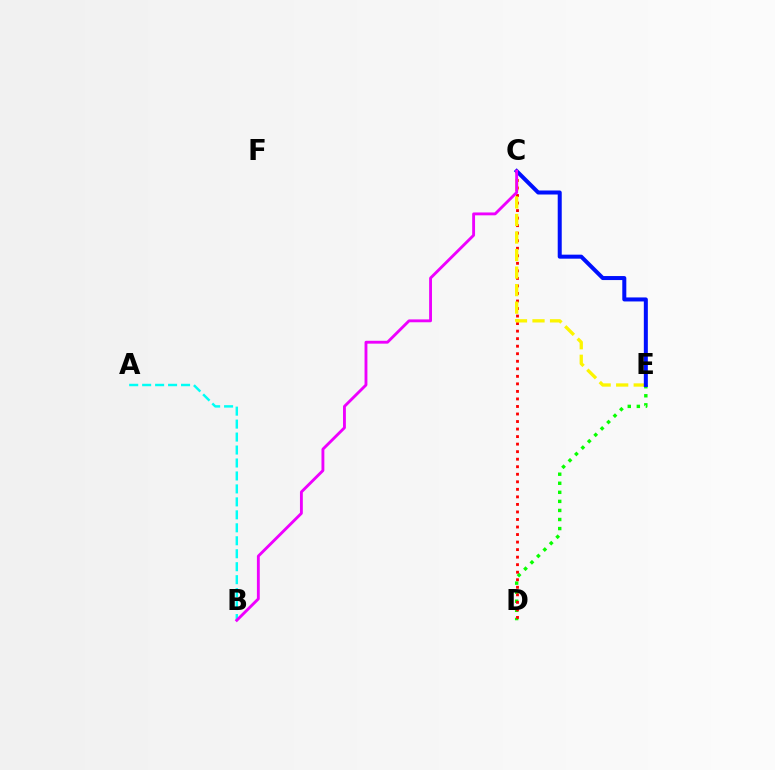{('A', 'B'): [{'color': '#00fff6', 'line_style': 'dashed', 'thickness': 1.76}], ('D', 'E'): [{'color': '#08ff00', 'line_style': 'dotted', 'thickness': 2.46}], ('C', 'D'): [{'color': '#ff0000', 'line_style': 'dotted', 'thickness': 2.05}], ('C', 'E'): [{'color': '#fcf500', 'line_style': 'dashed', 'thickness': 2.38}, {'color': '#0010ff', 'line_style': 'solid', 'thickness': 2.89}], ('B', 'C'): [{'color': '#ee00ff', 'line_style': 'solid', 'thickness': 2.06}]}